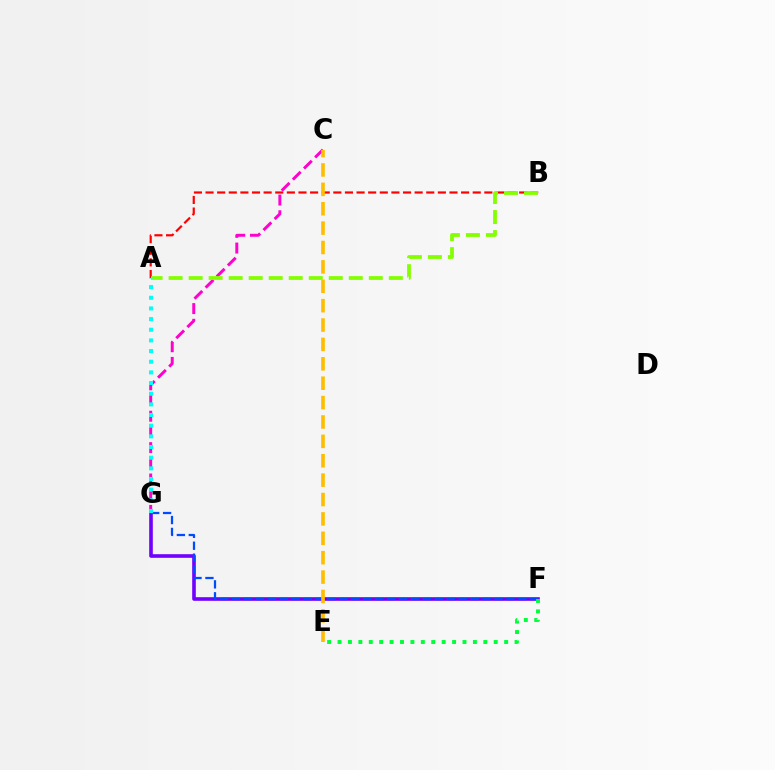{('F', 'G'): [{'color': '#7200ff', 'line_style': 'solid', 'thickness': 2.6}, {'color': '#004bff', 'line_style': 'dashed', 'thickness': 1.62}], ('A', 'B'): [{'color': '#ff0000', 'line_style': 'dashed', 'thickness': 1.58}, {'color': '#84ff00', 'line_style': 'dashed', 'thickness': 2.72}], ('C', 'G'): [{'color': '#ff00cf', 'line_style': 'dashed', 'thickness': 2.13}], ('C', 'E'): [{'color': '#ffbd00', 'line_style': 'dashed', 'thickness': 2.63}], ('E', 'F'): [{'color': '#00ff39', 'line_style': 'dotted', 'thickness': 2.83}], ('A', 'G'): [{'color': '#00fff6', 'line_style': 'dotted', 'thickness': 2.9}]}